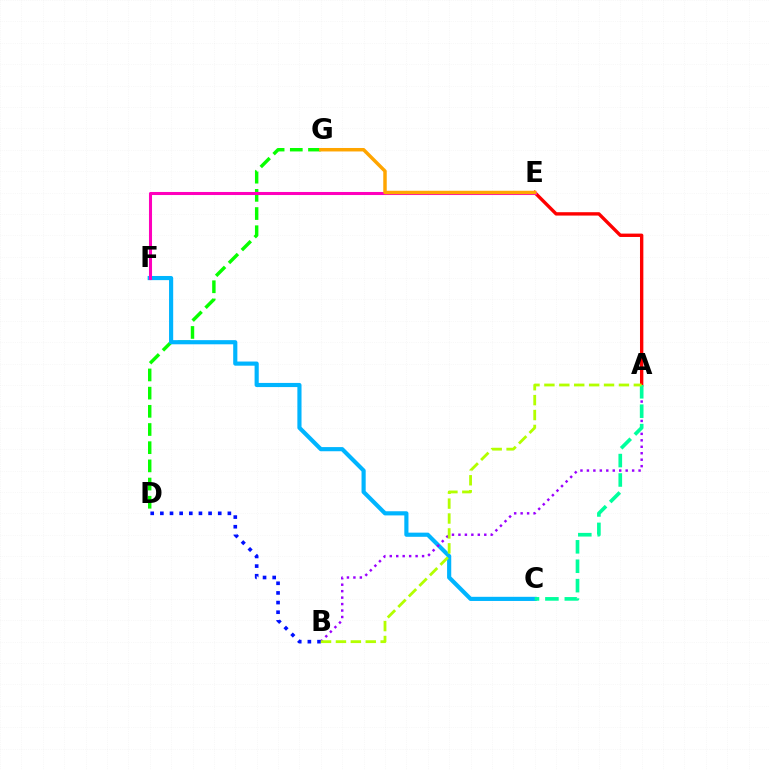{('D', 'G'): [{'color': '#08ff00', 'line_style': 'dashed', 'thickness': 2.47}], ('C', 'F'): [{'color': '#00b5ff', 'line_style': 'solid', 'thickness': 2.99}], ('A', 'B'): [{'color': '#9b00ff', 'line_style': 'dotted', 'thickness': 1.76}, {'color': '#b3ff00', 'line_style': 'dashed', 'thickness': 2.03}], ('A', 'E'): [{'color': '#ff0000', 'line_style': 'solid', 'thickness': 2.42}], ('A', 'C'): [{'color': '#00ff9d', 'line_style': 'dashed', 'thickness': 2.64}], ('E', 'F'): [{'color': '#ff00bd', 'line_style': 'solid', 'thickness': 2.2}], ('B', 'D'): [{'color': '#0010ff', 'line_style': 'dotted', 'thickness': 2.62}], ('E', 'G'): [{'color': '#ffa500', 'line_style': 'solid', 'thickness': 2.5}]}